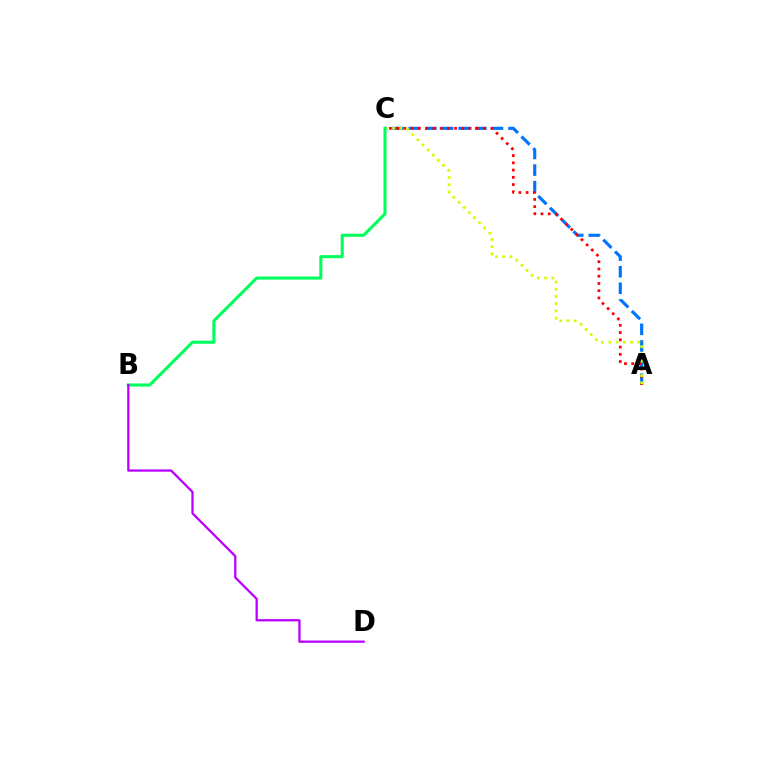{('A', 'C'): [{'color': '#0074ff', 'line_style': 'dashed', 'thickness': 2.26}, {'color': '#ff0000', 'line_style': 'dotted', 'thickness': 1.97}, {'color': '#d1ff00', 'line_style': 'dotted', 'thickness': 1.97}], ('B', 'C'): [{'color': '#00ff5c', 'line_style': 'solid', 'thickness': 2.21}], ('B', 'D'): [{'color': '#b900ff', 'line_style': 'solid', 'thickness': 1.64}]}